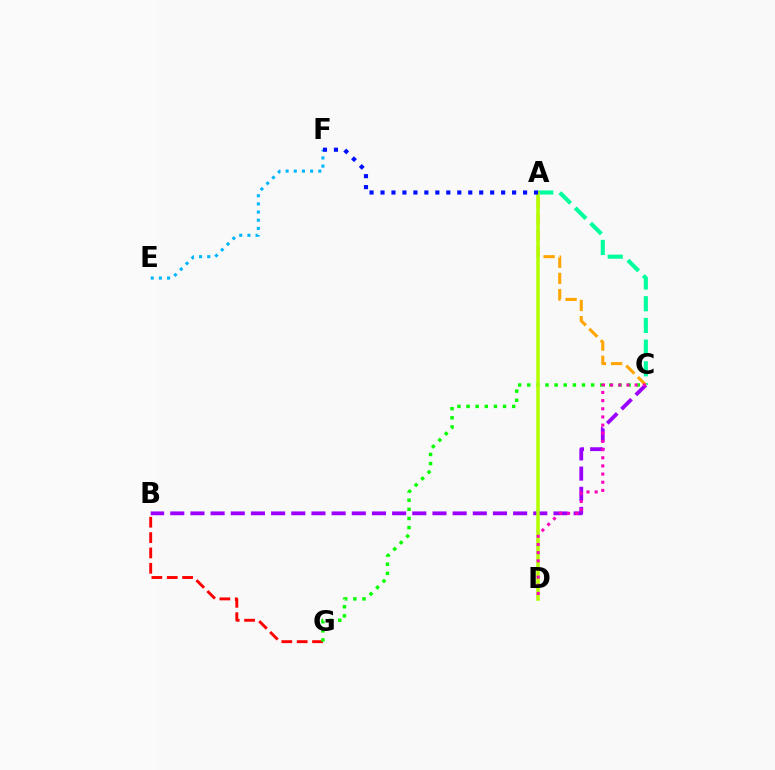{('A', 'C'): [{'color': '#00ff9d', 'line_style': 'dashed', 'thickness': 2.95}, {'color': '#ffa500', 'line_style': 'dashed', 'thickness': 2.2}], ('B', 'G'): [{'color': '#ff0000', 'line_style': 'dashed', 'thickness': 2.09}], ('E', 'F'): [{'color': '#00b5ff', 'line_style': 'dotted', 'thickness': 2.22}], ('B', 'C'): [{'color': '#9b00ff', 'line_style': 'dashed', 'thickness': 2.74}], ('C', 'G'): [{'color': '#08ff00', 'line_style': 'dotted', 'thickness': 2.48}], ('A', 'D'): [{'color': '#b3ff00', 'line_style': 'solid', 'thickness': 2.52}], ('A', 'F'): [{'color': '#0010ff', 'line_style': 'dotted', 'thickness': 2.98}], ('C', 'D'): [{'color': '#ff00bd', 'line_style': 'dotted', 'thickness': 2.22}]}